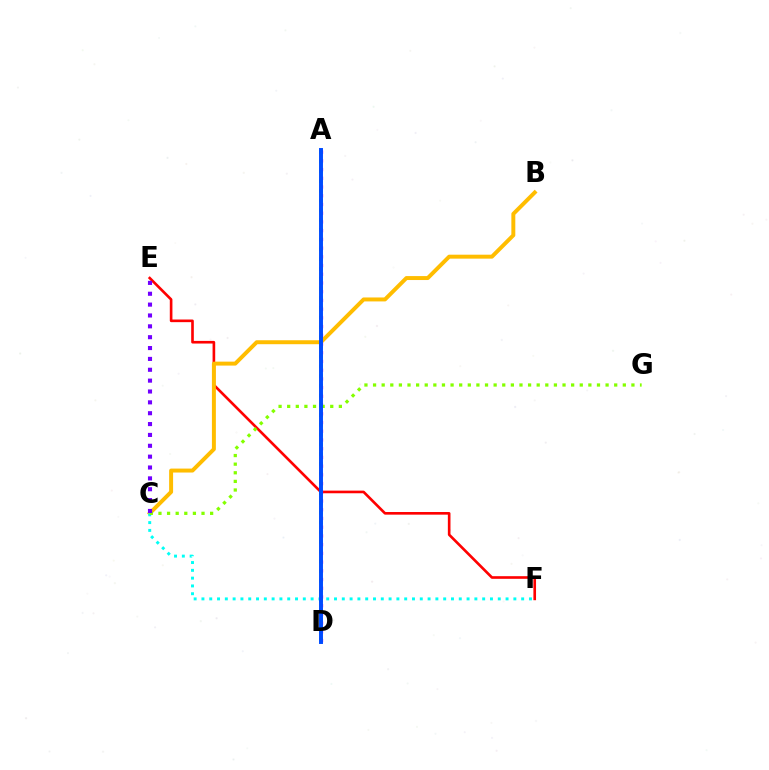{('E', 'F'): [{'color': '#ff0000', 'line_style': 'solid', 'thickness': 1.9}], ('A', 'D'): [{'color': '#00ff39', 'line_style': 'dotted', 'thickness': 2.65}, {'color': '#ff00cf', 'line_style': 'dotted', 'thickness': 2.37}, {'color': '#004bff', 'line_style': 'solid', 'thickness': 2.83}], ('B', 'C'): [{'color': '#ffbd00', 'line_style': 'solid', 'thickness': 2.85}], ('C', 'F'): [{'color': '#00fff6', 'line_style': 'dotted', 'thickness': 2.12}], ('C', 'G'): [{'color': '#84ff00', 'line_style': 'dotted', 'thickness': 2.34}], ('C', 'E'): [{'color': '#7200ff', 'line_style': 'dotted', 'thickness': 2.95}]}